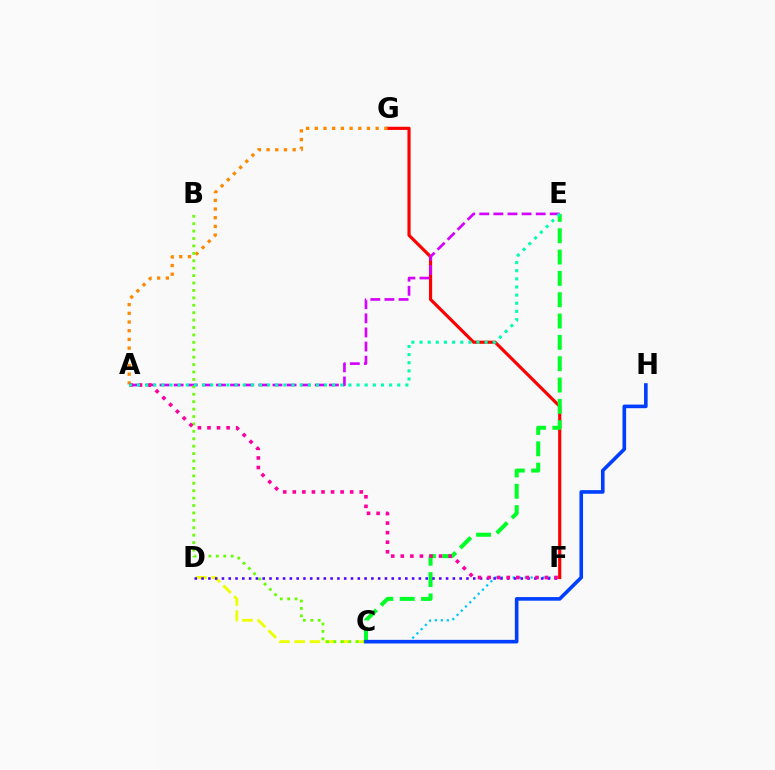{('C', 'F'): [{'color': '#00c7ff', 'line_style': 'dotted', 'thickness': 1.62}], ('F', 'G'): [{'color': '#ff0000', 'line_style': 'solid', 'thickness': 2.27}], ('C', 'D'): [{'color': '#eeff00', 'line_style': 'dashed', 'thickness': 2.07}], ('A', 'G'): [{'color': '#ff8800', 'line_style': 'dotted', 'thickness': 2.36}], ('C', 'E'): [{'color': '#00ff27', 'line_style': 'dashed', 'thickness': 2.9}], ('A', 'E'): [{'color': '#d600ff', 'line_style': 'dashed', 'thickness': 1.92}, {'color': '#00ffaf', 'line_style': 'dotted', 'thickness': 2.21}], ('B', 'C'): [{'color': '#66ff00', 'line_style': 'dotted', 'thickness': 2.02}], ('D', 'F'): [{'color': '#4f00ff', 'line_style': 'dotted', 'thickness': 1.85}], ('C', 'H'): [{'color': '#003fff', 'line_style': 'solid', 'thickness': 2.6}], ('A', 'F'): [{'color': '#ff00a0', 'line_style': 'dotted', 'thickness': 2.6}]}